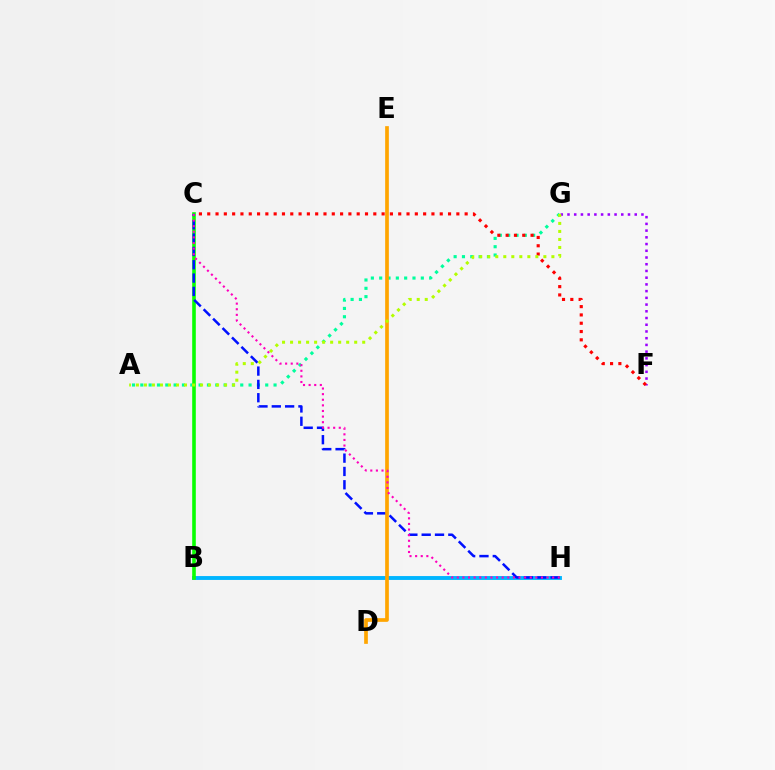{('A', 'G'): [{'color': '#00ff9d', 'line_style': 'dotted', 'thickness': 2.26}, {'color': '#b3ff00', 'line_style': 'dotted', 'thickness': 2.18}], ('F', 'G'): [{'color': '#9b00ff', 'line_style': 'dotted', 'thickness': 1.83}], ('B', 'H'): [{'color': '#00b5ff', 'line_style': 'solid', 'thickness': 2.8}], ('B', 'C'): [{'color': '#08ff00', 'line_style': 'solid', 'thickness': 2.59}], ('C', 'H'): [{'color': '#0010ff', 'line_style': 'dashed', 'thickness': 1.81}, {'color': '#ff00bd', 'line_style': 'dotted', 'thickness': 1.52}], ('D', 'E'): [{'color': '#ffa500', 'line_style': 'solid', 'thickness': 2.66}], ('C', 'F'): [{'color': '#ff0000', 'line_style': 'dotted', 'thickness': 2.26}]}